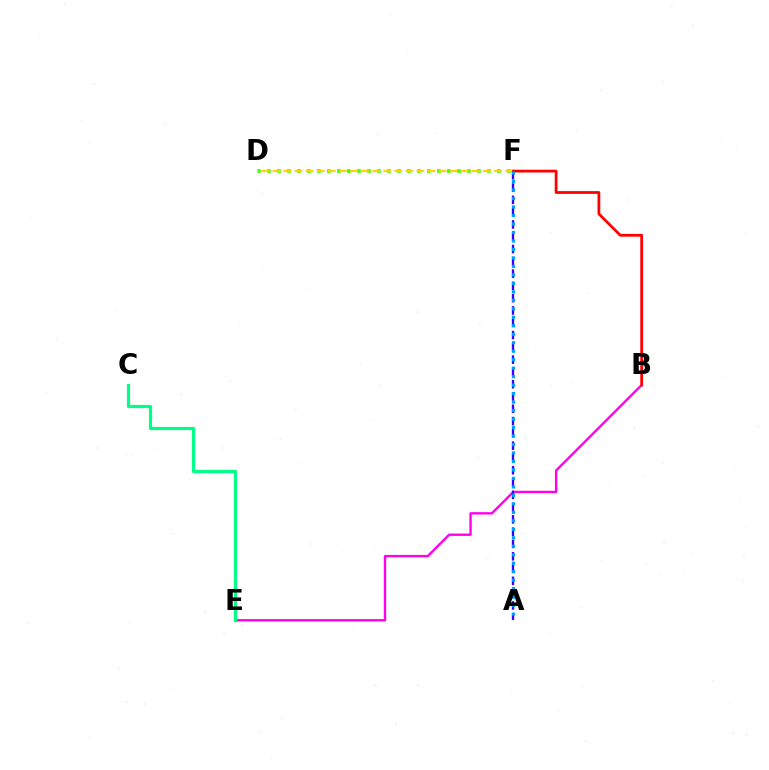{('B', 'E'): [{'color': '#ff00ed', 'line_style': 'solid', 'thickness': 1.71}], ('A', 'F'): [{'color': '#3700ff', 'line_style': 'dashed', 'thickness': 1.67}, {'color': '#009eff', 'line_style': 'dotted', 'thickness': 2.3}], ('D', 'F'): [{'color': '#4fff00', 'line_style': 'dotted', 'thickness': 2.72}, {'color': '#ffd500', 'line_style': 'dashed', 'thickness': 1.51}], ('C', 'E'): [{'color': '#00ff86', 'line_style': 'solid', 'thickness': 2.29}], ('B', 'F'): [{'color': '#ff0000', 'line_style': 'solid', 'thickness': 2.0}]}